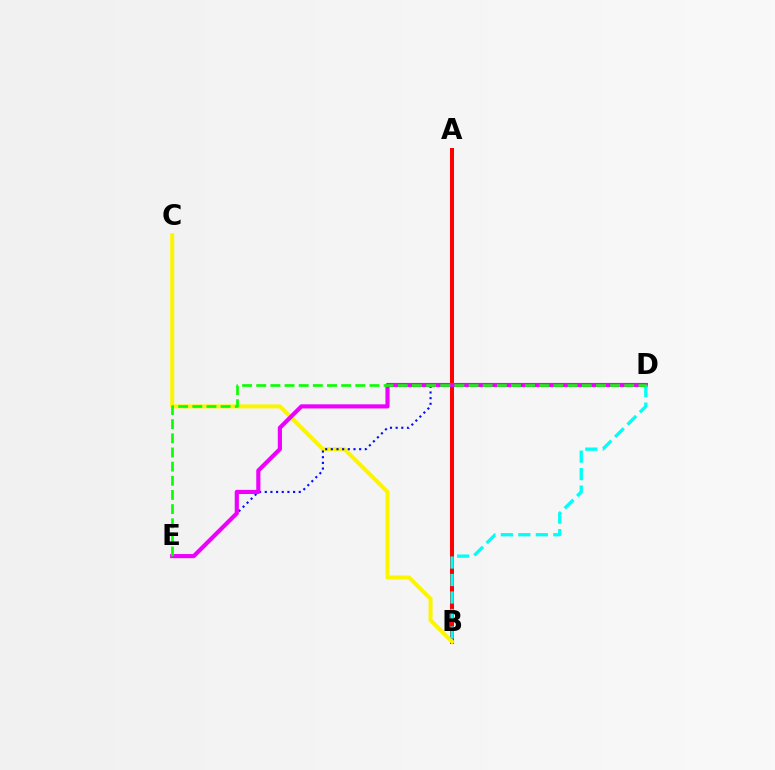{('A', 'B'): [{'color': '#ff0000', 'line_style': 'solid', 'thickness': 2.88}], ('B', 'C'): [{'color': '#fcf500', 'line_style': 'solid', 'thickness': 2.89}], ('D', 'E'): [{'color': '#0010ff', 'line_style': 'dotted', 'thickness': 1.54}, {'color': '#ee00ff', 'line_style': 'solid', 'thickness': 2.99}, {'color': '#08ff00', 'line_style': 'dashed', 'thickness': 1.92}], ('B', 'D'): [{'color': '#00fff6', 'line_style': 'dashed', 'thickness': 2.38}]}